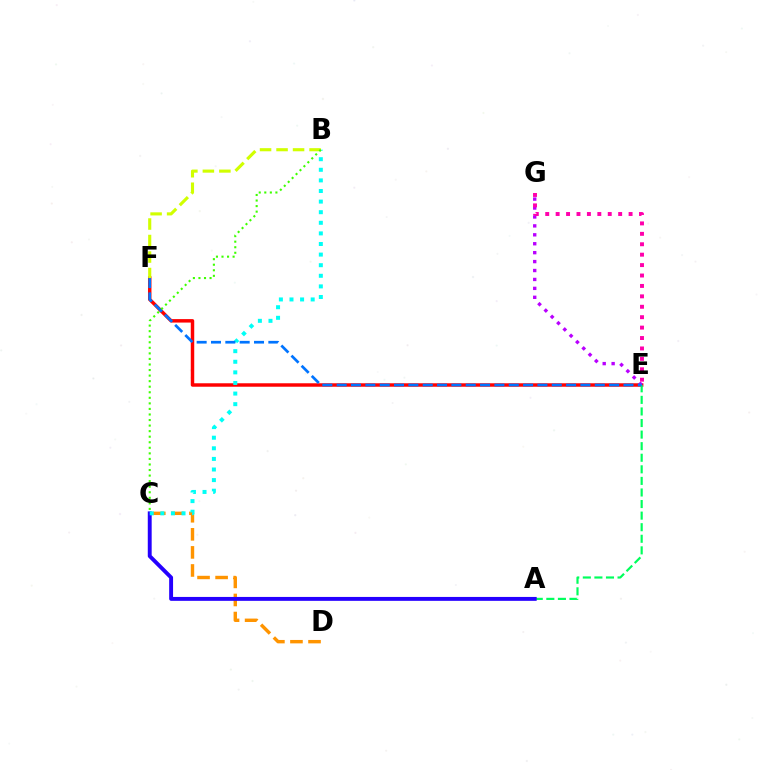{('E', 'F'): [{'color': '#ff0000', 'line_style': 'solid', 'thickness': 2.49}, {'color': '#0074ff', 'line_style': 'dashed', 'thickness': 1.95}], ('A', 'E'): [{'color': '#00ff5c', 'line_style': 'dashed', 'thickness': 1.57}], ('C', 'D'): [{'color': '#ff9400', 'line_style': 'dashed', 'thickness': 2.45}], ('E', 'G'): [{'color': '#b900ff', 'line_style': 'dotted', 'thickness': 2.43}, {'color': '#ff00ac', 'line_style': 'dotted', 'thickness': 2.83}], ('A', 'C'): [{'color': '#2500ff', 'line_style': 'solid', 'thickness': 2.81}], ('B', 'C'): [{'color': '#00fff6', 'line_style': 'dotted', 'thickness': 2.88}, {'color': '#3dff00', 'line_style': 'dotted', 'thickness': 1.51}], ('B', 'F'): [{'color': '#d1ff00', 'line_style': 'dashed', 'thickness': 2.24}]}